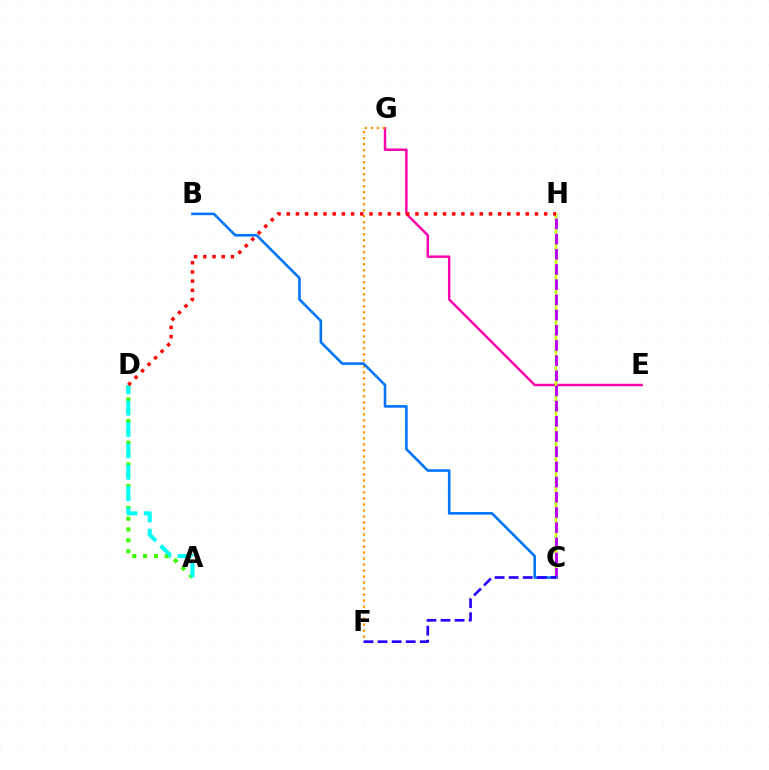{('E', 'G'): [{'color': '#ff00ac', 'line_style': 'solid', 'thickness': 1.76}], ('F', 'G'): [{'color': '#ff9400', 'line_style': 'dotted', 'thickness': 1.63}], ('C', 'H'): [{'color': '#00ff5c', 'line_style': 'dashed', 'thickness': 1.62}, {'color': '#d1ff00', 'line_style': 'solid', 'thickness': 1.7}, {'color': '#b900ff', 'line_style': 'dashed', 'thickness': 2.06}], ('A', 'D'): [{'color': '#3dff00', 'line_style': 'dotted', 'thickness': 2.95}, {'color': '#00fff6', 'line_style': 'dashed', 'thickness': 2.9}], ('B', 'C'): [{'color': '#0074ff', 'line_style': 'solid', 'thickness': 1.86}], ('C', 'F'): [{'color': '#2500ff', 'line_style': 'dashed', 'thickness': 1.91}], ('D', 'H'): [{'color': '#ff0000', 'line_style': 'dotted', 'thickness': 2.5}]}